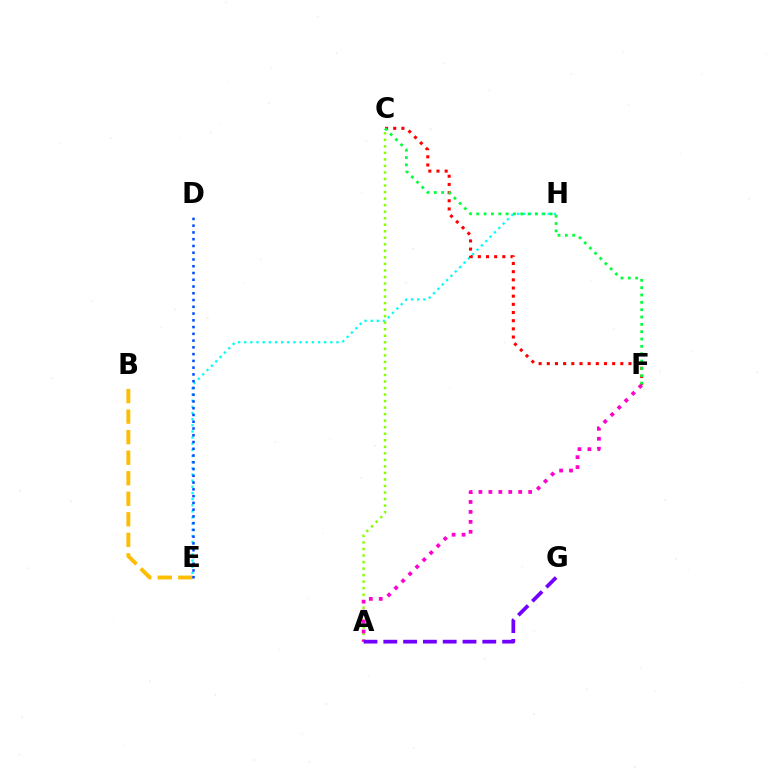{('E', 'H'): [{'color': '#00fff6', 'line_style': 'dotted', 'thickness': 1.67}], ('B', 'E'): [{'color': '#ffbd00', 'line_style': 'dashed', 'thickness': 2.79}], ('C', 'F'): [{'color': '#ff0000', 'line_style': 'dotted', 'thickness': 2.22}, {'color': '#00ff39', 'line_style': 'dotted', 'thickness': 1.99}], ('D', 'E'): [{'color': '#004bff', 'line_style': 'dotted', 'thickness': 1.84}], ('A', 'C'): [{'color': '#84ff00', 'line_style': 'dotted', 'thickness': 1.77}], ('A', 'F'): [{'color': '#ff00cf', 'line_style': 'dotted', 'thickness': 2.7}], ('A', 'G'): [{'color': '#7200ff', 'line_style': 'dashed', 'thickness': 2.69}]}